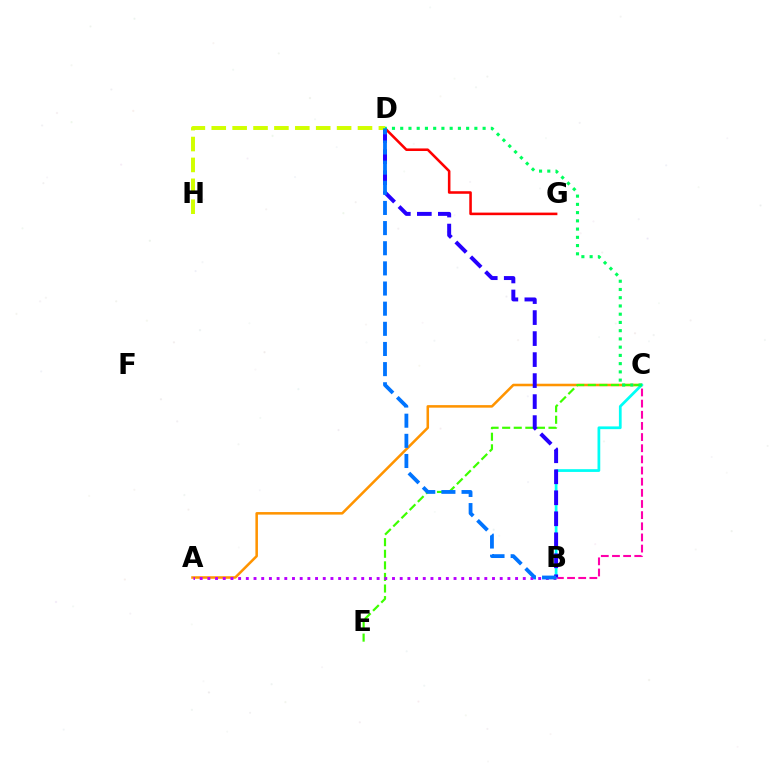{('A', 'C'): [{'color': '#ff9400', 'line_style': 'solid', 'thickness': 1.83}], ('B', 'C'): [{'color': '#ff00ac', 'line_style': 'dashed', 'thickness': 1.52}, {'color': '#00fff6', 'line_style': 'solid', 'thickness': 1.98}], ('D', 'G'): [{'color': '#ff0000', 'line_style': 'solid', 'thickness': 1.85}], ('C', 'E'): [{'color': '#3dff00', 'line_style': 'dashed', 'thickness': 1.57}], ('B', 'D'): [{'color': '#2500ff', 'line_style': 'dashed', 'thickness': 2.85}, {'color': '#0074ff', 'line_style': 'dashed', 'thickness': 2.74}], ('C', 'D'): [{'color': '#00ff5c', 'line_style': 'dotted', 'thickness': 2.24}], ('A', 'B'): [{'color': '#b900ff', 'line_style': 'dotted', 'thickness': 2.09}], ('D', 'H'): [{'color': '#d1ff00', 'line_style': 'dashed', 'thickness': 2.84}]}